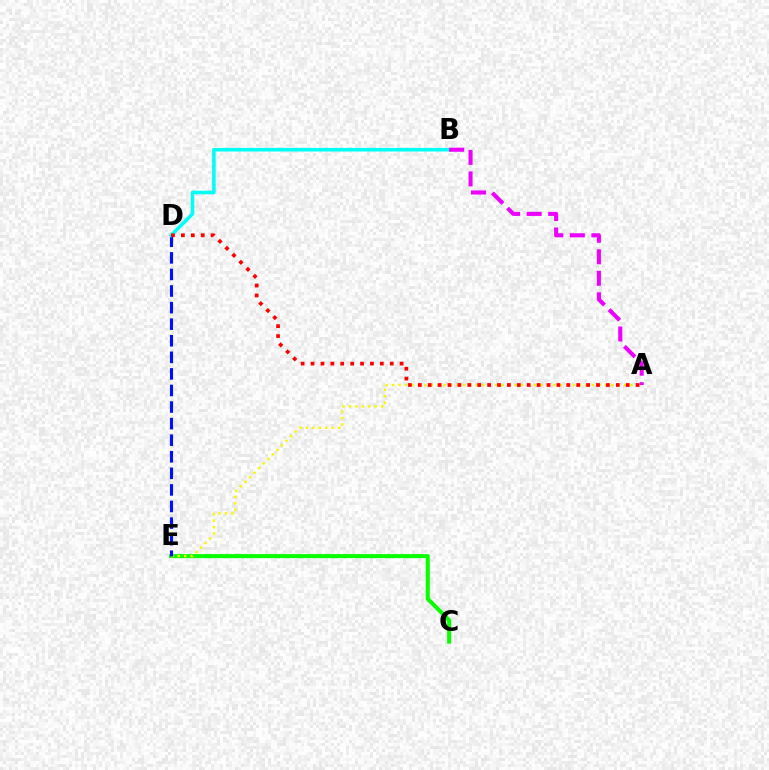{('C', 'E'): [{'color': '#08ff00', 'line_style': 'solid', 'thickness': 2.92}], ('A', 'E'): [{'color': '#fcf500', 'line_style': 'dotted', 'thickness': 1.75}], ('D', 'E'): [{'color': '#0010ff', 'line_style': 'dashed', 'thickness': 2.25}], ('B', 'D'): [{'color': '#00fff6', 'line_style': 'solid', 'thickness': 2.56}], ('A', 'B'): [{'color': '#ee00ff', 'line_style': 'dashed', 'thickness': 2.92}], ('A', 'D'): [{'color': '#ff0000', 'line_style': 'dotted', 'thickness': 2.69}]}